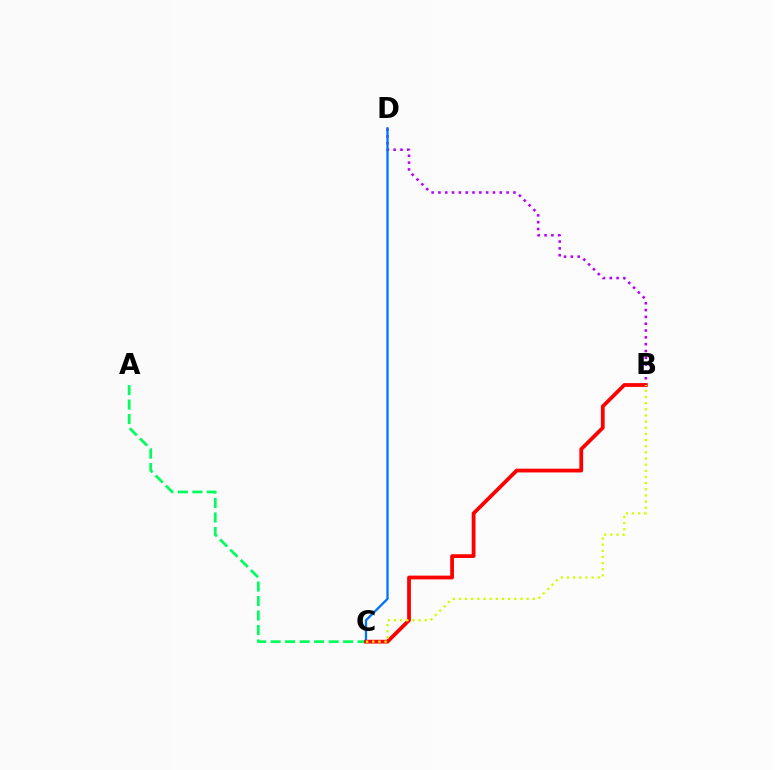{('B', 'D'): [{'color': '#b900ff', 'line_style': 'dotted', 'thickness': 1.85}], ('C', 'D'): [{'color': '#0074ff', 'line_style': 'solid', 'thickness': 1.66}], ('A', 'C'): [{'color': '#00ff5c', 'line_style': 'dashed', 'thickness': 1.97}], ('B', 'C'): [{'color': '#ff0000', 'line_style': 'solid', 'thickness': 2.72}, {'color': '#d1ff00', 'line_style': 'dotted', 'thickness': 1.67}]}